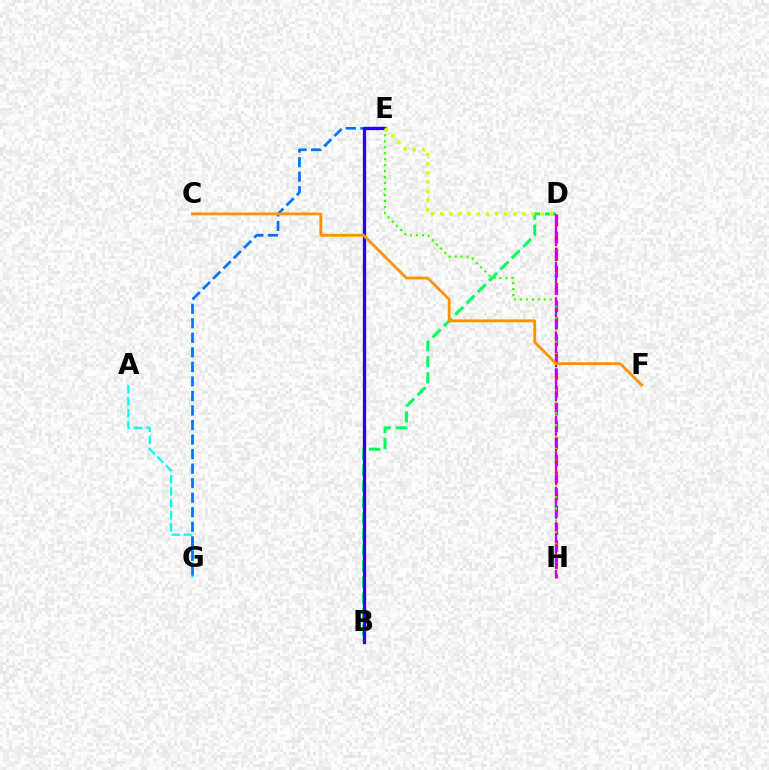{('D', 'H'): [{'color': '#ff00ac', 'line_style': 'dashed', 'thickness': 2.33}, {'color': '#ff0000', 'line_style': 'dotted', 'thickness': 1.52}, {'color': '#b900ff', 'line_style': 'dashed', 'thickness': 1.61}], ('E', 'H'): [{'color': '#3dff00', 'line_style': 'dotted', 'thickness': 1.62}], ('A', 'G'): [{'color': '#00fff6', 'line_style': 'dashed', 'thickness': 1.63}], ('E', 'G'): [{'color': '#0074ff', 'line_style': 'dashed', 'thickness': 1.97}], ('B', 'D'): [{'color': '#00ff5c', 'line_style': 'dashed', 'thickness': 2.17}], ('B', 'E'): [{'color': '#2500ff', 'line_style': 'solid', 'thickness': 2.36}], ('D', 'E'): [{'color': '#d1ff00', 'line_style': 'dotted', 'thickness': 2.48}], ('C', 'F'): [{'color': '#ff9400', 'line_style': 'solid', 'thickness': 2.05}]}